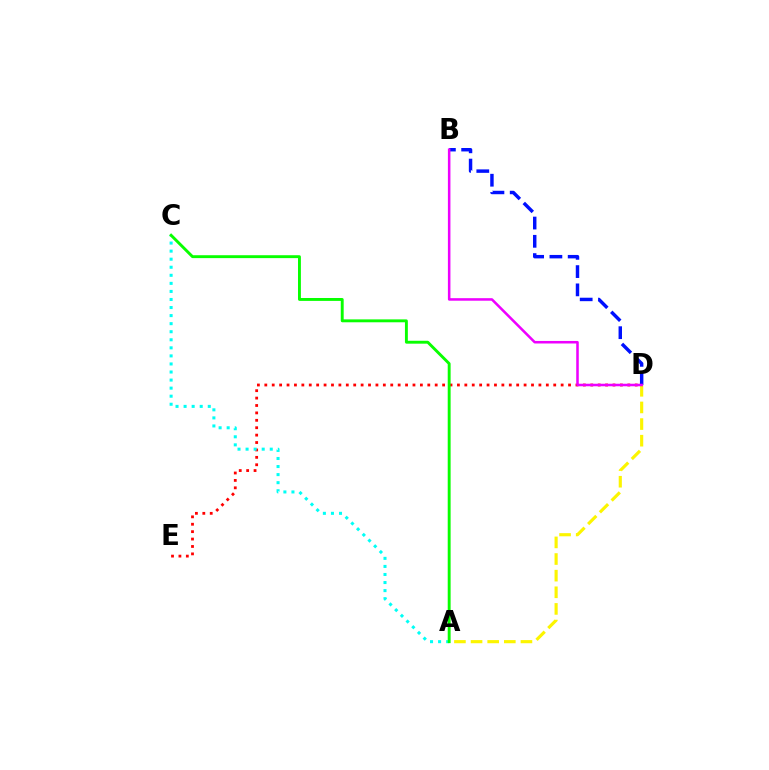{('D', 'E'): [{'color': '#ff0000', 'line_style': 'dotted', 'thickness': 2.01}], ('A', 'D'): [{'color': '#fcf500', 'line_style': 'dashed', 'thickness': 2.26}], ('B', 'D'): [{'color': '#0010ff', 'line_style': 'dashed', 'thickness': 2.48}, {'color': '#ee00ff', 'line_style': 'solid', 'thickness': 1.83}], ('A', 'C'): [{'color': '#00fff6', 'line_style': 'dotted', 'thickness': 2.19}, {'color': '#08ff00', 'line_style': 'solid', 'thickness': 2.09}]}